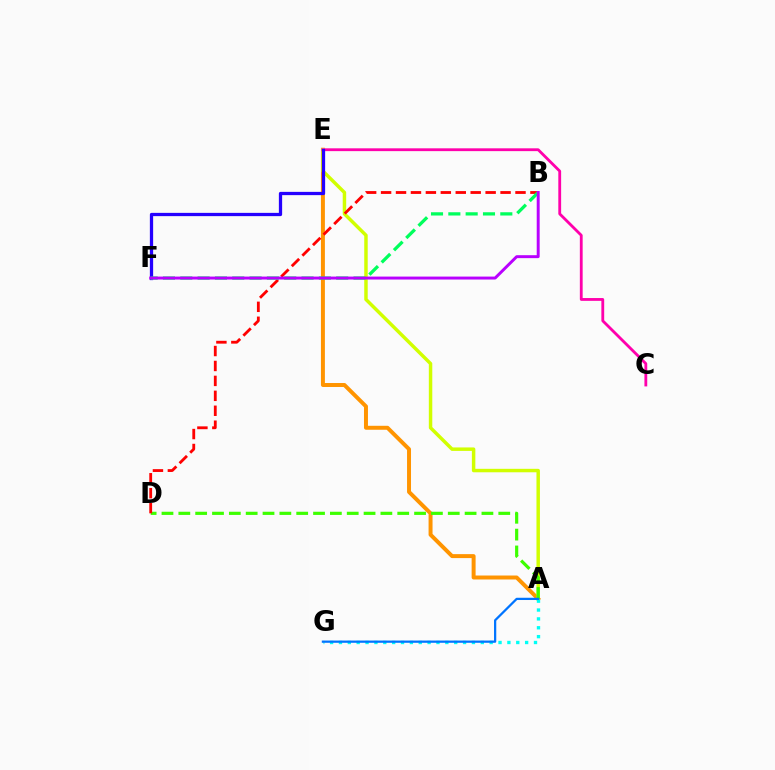{('A', 'E'): [{'color': '#ff9400', 'line_style': 'solid', 'thickness': 2.85}, {'color': '#d1ff00', 'line_style': 'solid', 'thickness': 2.49}], ('A', 'G'): [{'color': '#00fff6', 'line_style': 'dotted', 'thickness': 2.41}, {'color': '#0074ff', 'line_style': 'solid', 'thickness': 1.62}], ('C', 'E'): [{'color': '#ff00ac', 'line_style': 'solid', 'thickness': 2.02}], ('A', 'D'): [{'color': '#3dff00', 'line_style': 'dashed', 'thickness': 2.29}], ('E', 'F'): [{'color': '#2500ff', 'line_style': 'solid', 'thickness': 2.35}], ('B', 'D'): [{'color': '#ff0000', 'line_style': 'dashed', 'thickness': 2.03}], ('B', 'F'): [{'color': '#00ff5c', 'line_style': 'dashed', 'thickness': 2.35}, {'color': '#b900ff', 'line_style': 'solid', 'thickness': 2.12}]}